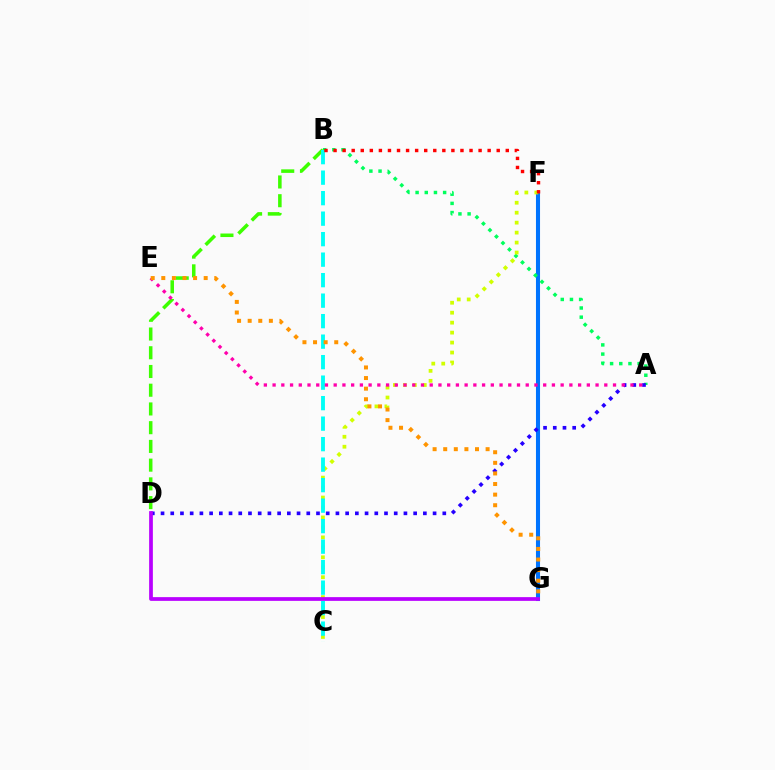{('F', 'G'): [{'color': '#0074ff', 'line_style': 'solid', 'thickness': 2.93}], ('A', 'B'): [{'color': '#00ff5c', 'line_style': 'dotted', 'thickness': 2.49}], ('B', 'D'): [{'color': '#3dff00', 'line_style': 'dashed', 'thickness': 2.54}], ('A', 'D'): [{'color': '#2500ff', 'line_style': 'dotted', 'thickness': 2.64}], ('C', 'F'): [{'color': '#d1ff00', 'line_style': 'dotted', 'thickness': 2.71}], ('B', 'C'): [{'color': '#00fff6', 'line_style': 'dashed', 'thickness': 2.78}], ('A', 'E'): [{'color': '#ff00ac', 'line_style': 'dotted', 'thickness': 2.37}], ('D', 'G'): [{'color': '#b900ff', 'line_style': 'solid', 'thickness': 2.69}], ('B', 'F'): [{'color': '#ff0000', 'line_style': 'dotted', 'thickness': 2.46}], ('E', 'G'): [{'color': '#ff9400', 'line_style': 'dotted', 'thickness': 2.88}]}